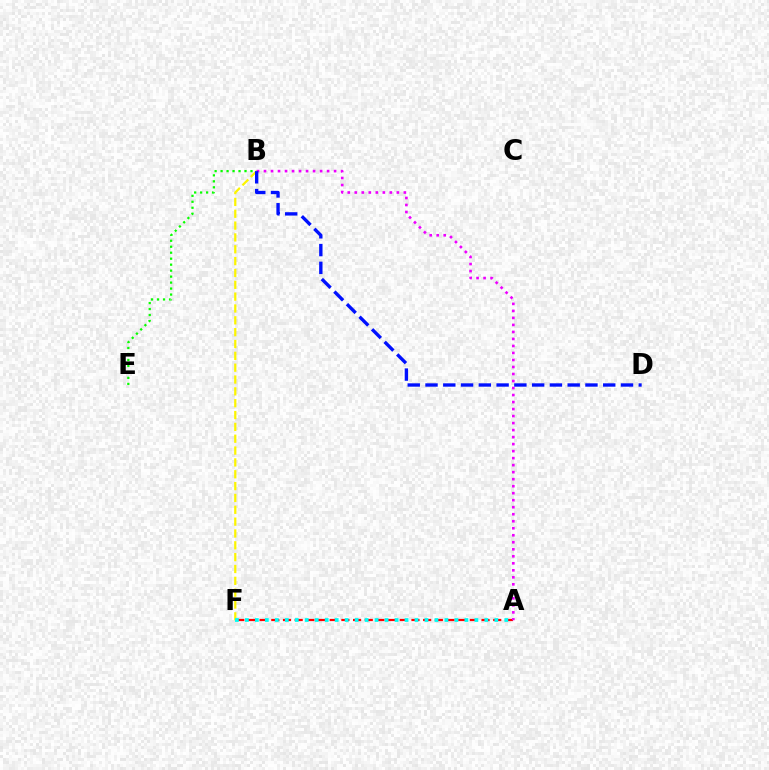{('B', 'E'): [{'color': '#08ff00', 'line_style': 'dotted', 'thickness': 1.62}], ('A', 'F'): [{'color': '#ff0000', 'line_style': 'dashed', 'thickness': 1.59}, {'color': '#00fff6', 'line_style': 'dotted', 'thickness': 2.71}], ('A', 'B'): [{'color': '#ee00ff', 'line_style': 'dotted', 'thickness': 1.9}], ('B', 'F'): [{'color': '#fcf500', 'line_style': 'dashed', 'thickness': 1.61}], ('B', 'D'): [{'color': '#0010ff', 'line_style': 'dashed', 'thickness': 2.41}]}